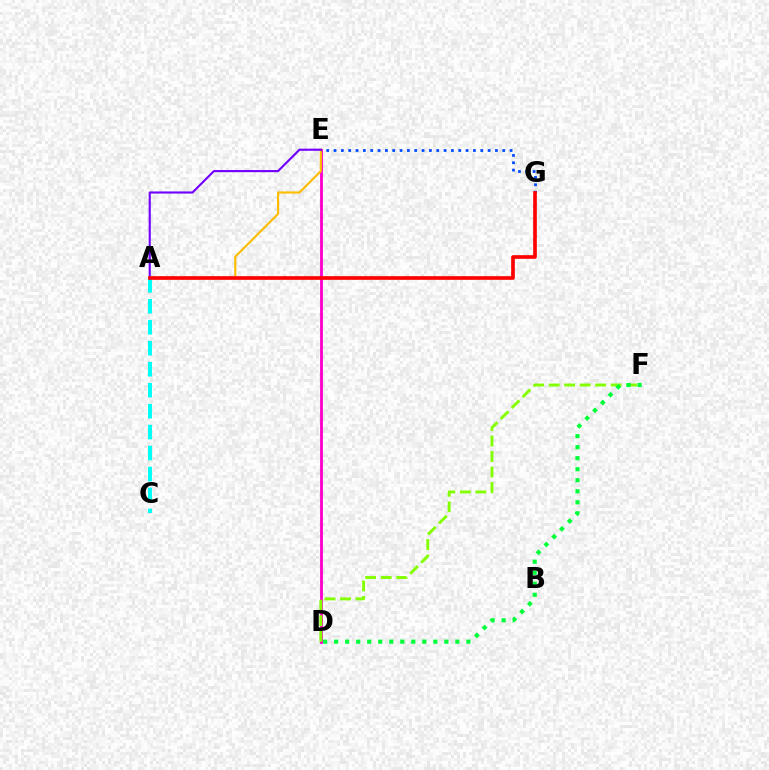{('D', 'E'): [{'color': '#ff00cf', 'line_style': 'solid', 'thickness': 2.06}], ('D', 'F'): [{'color': '#84ff00', 'line_style': 'dashed', 'thickness': 2.11}, {'color': '#00ff39', 'line_style': 'dotted', 'thickness': 2.99}], ('A', 'E'): [{'color': '#ffbd00', 'line_style': 'solid', 'thickness': 1.56}, {'color': '#7200ff', 'line_style': 'solid', 'thickness': 1.53}], ('A', 'C'): [{'color': '#00fff6', 'line_style': 'dashed', 'thickness': 2.85}], ('E', 'G'): [{'color': '#004bff', 'line_style': 'dotted', 'thickness': 1.99}], ('A', 'G'): [{'color': '#ff0000', 'line_style': 'solid', 'thickness': 2.65}]}